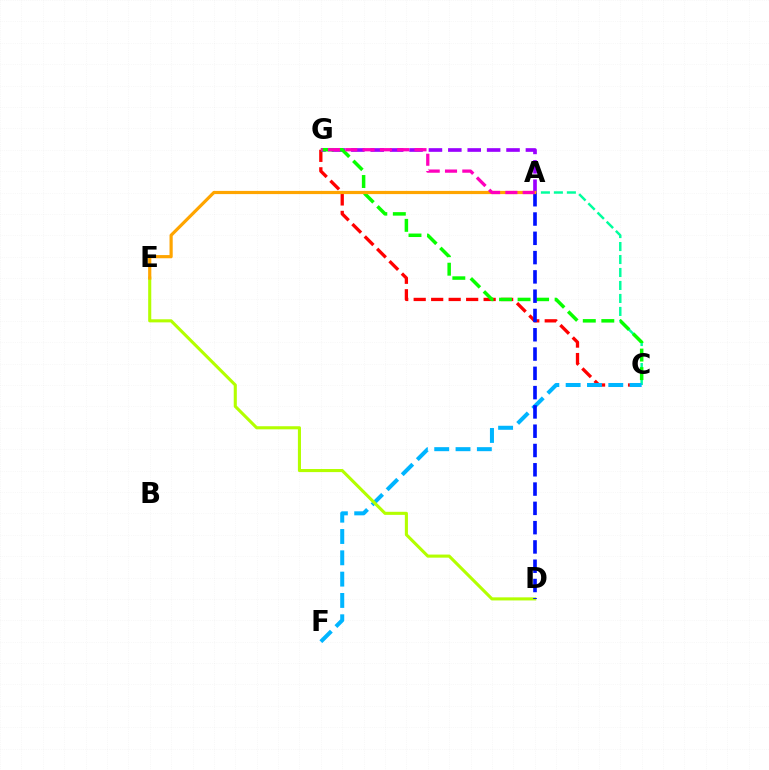{('C', 'G'): [{'color': '#ff0000', 'line_style': 'dashed', 'thickness': 2.38}, {'color': '#08ff00', 'line_style': 'dashed', 'thickness': 2.52}], ('A', 'C'): [{'color': '#00ff9d', 'line_style': 'dashed', 'thickness': 1.76}], ('A', 'G'): [{'color': '#9b00ff', 'line_style': 'dashed', 'thickness': 2.64}, {'color': '#ff00bd', 'line_style': 'dashed', 'thickness': 2.35}], ('C', 'F'): [{'color': '#00b5ff', 'line_style': 'dashed', 'thickness': 2.9}], ('D', 'E'): [{'color': '#b3ff00', 'line_style': 'solid', 'thickness': 2.23}], ('A', 'D'): [{'color': '#0010ff', 'line_style': 'dashed', 'thickness': 2.62}], ('A', 'E'): [{'color': '#ffa500', 'line_style': 'solid', 'thickness': 2.29}]}